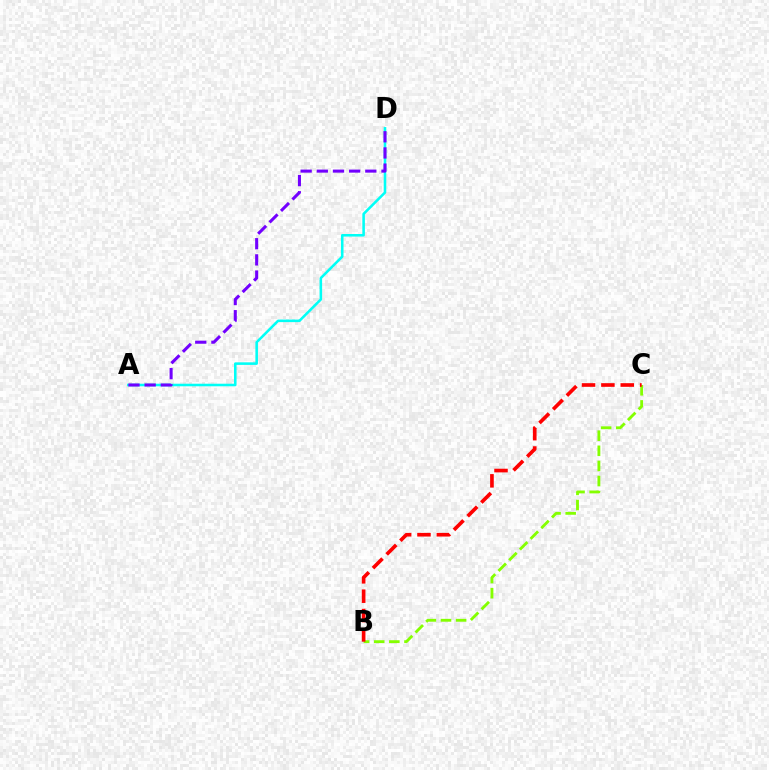{('B', 'C'): [{'color': '#84ff00', 'line_style': 'dashed', 'thickness': 2.05}, {'color': '#ff0000', 'line_style': 'dashed', 'thickness': 2.63}], ('A', 'D'): [{'color': '#00fff6', 'line_style': 'solid', 'thickness': 1.85}, {'color': '#7200ff', 'line_style': 'dashed', 'thickness': 2.2}]}